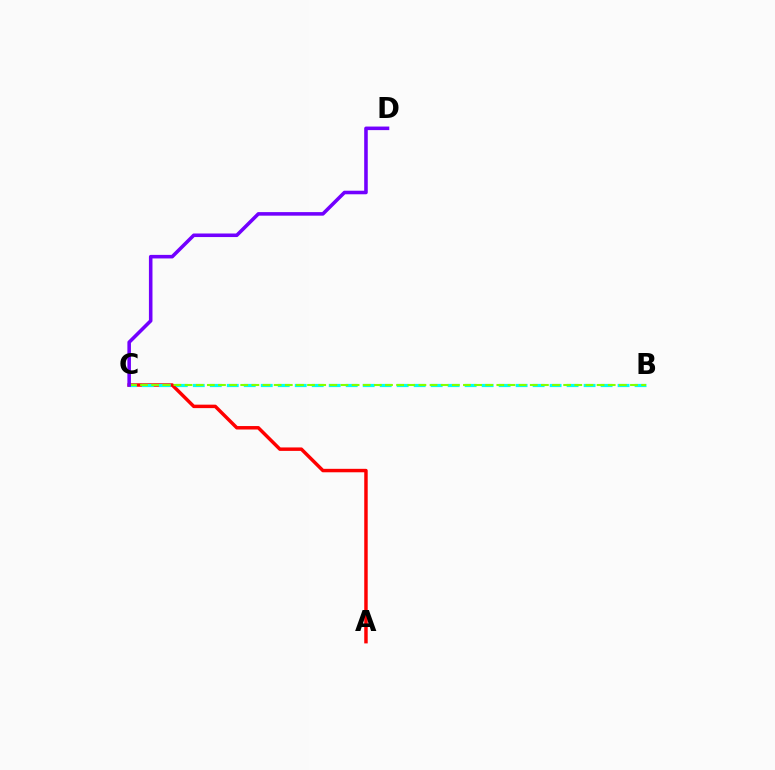{('A', 'C'): [{'color': '#ff0000', 'line_style': 'solid', 'thickness': 2.49}], ('B', 'C'): [{'color': '#00fff6', 'line_style': 'dashed', 'thickness': 2.31}, {'color': '#84ff00', 'line_style': 'dashed', 'thickness': 1.51}], ('C', 'D'): [{'color': '#7200ff', 'line_style': 'solid', 'thickness': 2.56}]}